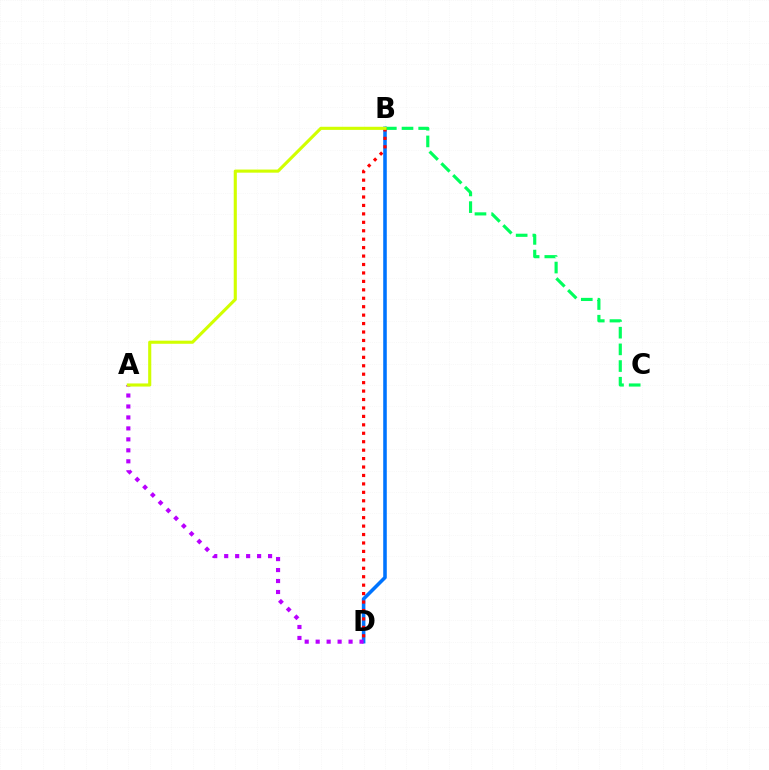{('B', 'D'): [{'color': '#0074ff', 'line_style': 'solid', 'thickness': 2.57}, {'color': '#ff0000', 'line_style': 'dotted', 'thickness': 2.29}], ('B', 'C'): [{'color': '#00ff5c', 'line_style': 'dashed', 'thickness': 2.27}], ('A', 'D'): [{'color': '#b900ff', 'line_style': 'dotted', 'thickness': 2.98}], ('A', 'B'): [{'color': '#d1ff00', 'line_style': 'solid', 'thickness': 2.24}]}